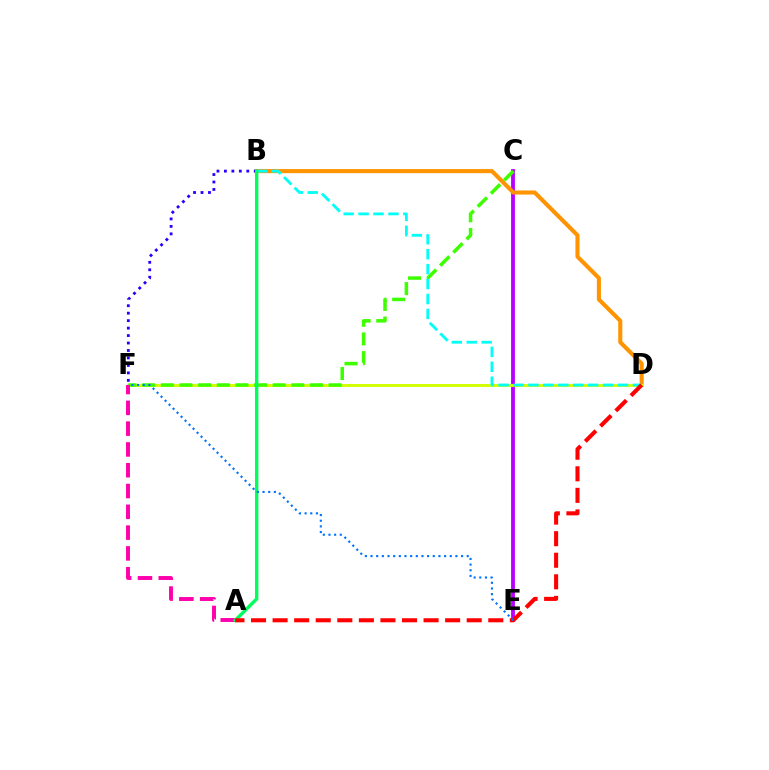{('C', 'E'): [{'color': '#b900ff', 'line_style': 'solid', 'thickness': 2.76}], ('B', 'D'): [{'color': '#ff9400', 'line_style': 'solid', 'thickness': 2.94}, {'color': '#00fff6', 'line_style': 'dashed', 'thickness': 2.03}], ('D', 'F'): [{'color': '#d1ff00', 'line_style': 'solid', 'thickness': 2.08}], ('C', 'F'): [{'color': '#3dff00', 'line_style': 'dashed', 'thickness': 2.53}], ('B', 'F'): [{'color': '#2500ff', 'line_style': 'dotted', 'thickness': 2.03}], ('A', 'F'): [{'color': '#ff00ac', 'line_style': 'dashed', 'thickness': 2.82}], ('A', 'B'): [{'color': '#00ff5c', 'line_style': 'solid', 'thickness': 2.45}], ('A', 'D'): [{'color': '#ff0000', 'line_style': 'dashed', 'thickness': 2.93}], ('E', 'F'): [{'color': '#0074ff', 'line_style': 'dotted', 'thickness': 1.54}]}